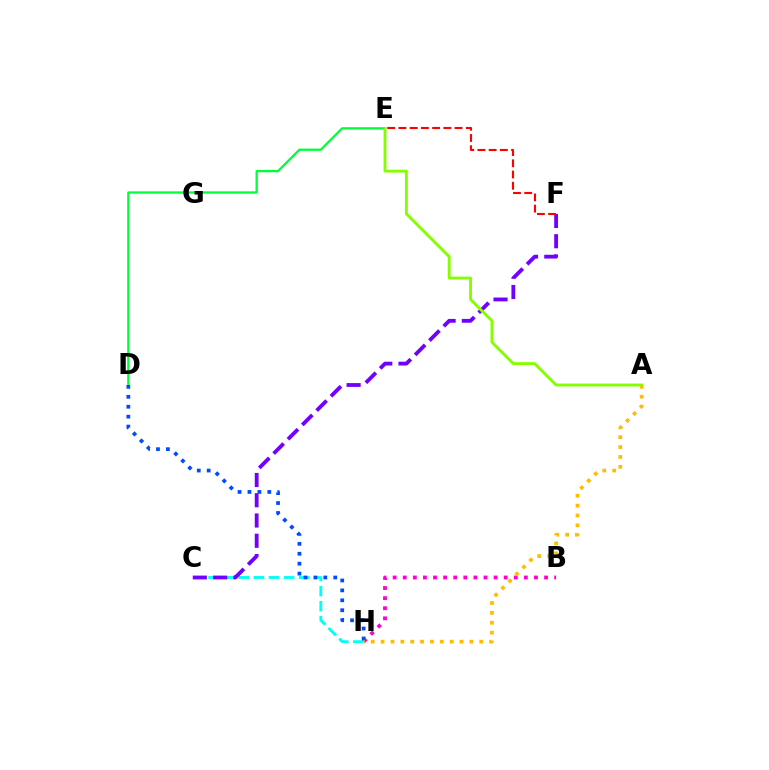{('B', 'H'): [{'color': '#ff00cf', 'line_style': 'dotted', 'thickness': 2.74}], ('C', 'H'): [{'color': '#00fff6', 'line_style': 'dashed', 'thickness': 2.05}], ('D', 'E'): [{'color': '#00ff39', 'line_style': 'solid', 'thickness': 1.65}], ('C', 'F'): [{'color': '#7200ff', 'line_style': 'dashed', 'thickness': 2.75}], ('D', 'H'): [{'color': '#004bff', 'line_style': 'dotted', 'thickness': 2.7}], ('A', 'E'): [{'color': '#84ff00', 'line_style': 'solid', 'thickness': 2.06}], ('A', 'H'): [{'color': '#ffbd00', 'line_style': 'dotted', 'thickness': 2.68}], ('E', 'F'): [{'color': '#ff0000', 'line_style': 'dashed', 'thickness': 1.52}]}